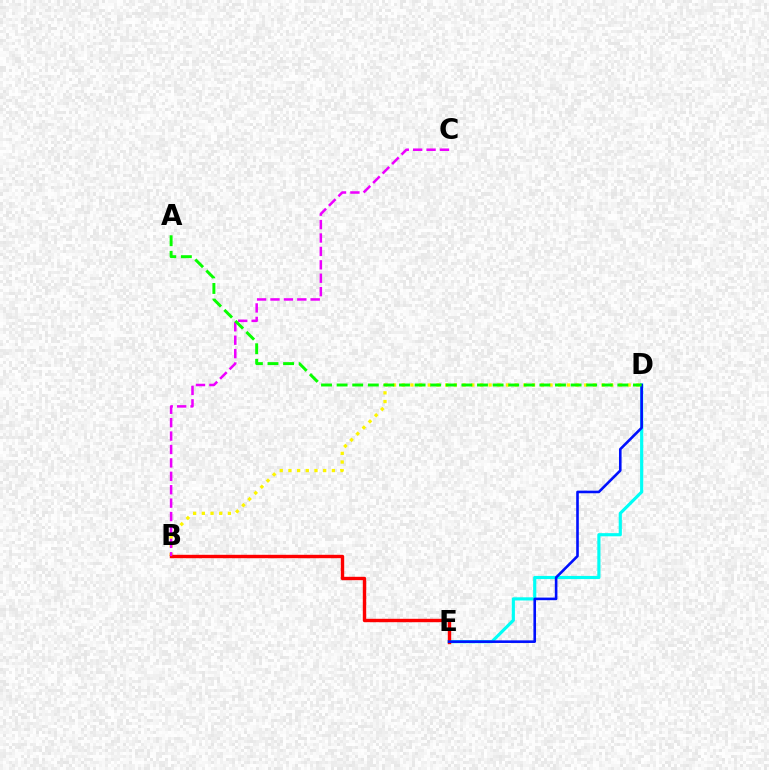{('D', 'E'): [{'color': '#00fff6', 'line_style': 'solid', 'thickness': 2.27}, {'color': '#0010ff', 'line_style': 'solid', 'thickness': 1.88}], ('B', 'D'): [{'color': '#fcf500', 'line_style': 'dotted', 'thickness': 2.36}], ('B', 'E'): [{'color': '#ff0000', 'line_style': 'solid', 'thickness': 2.45}], ('B', 'C'): [{'color': '#ee00ff', 'line_style': 'dashed', 'thickness': 1.82}], ('A', 'D'): [{'color': '#08ff00', 'line_style': 'dashed', 'thickness': 2.12}]}